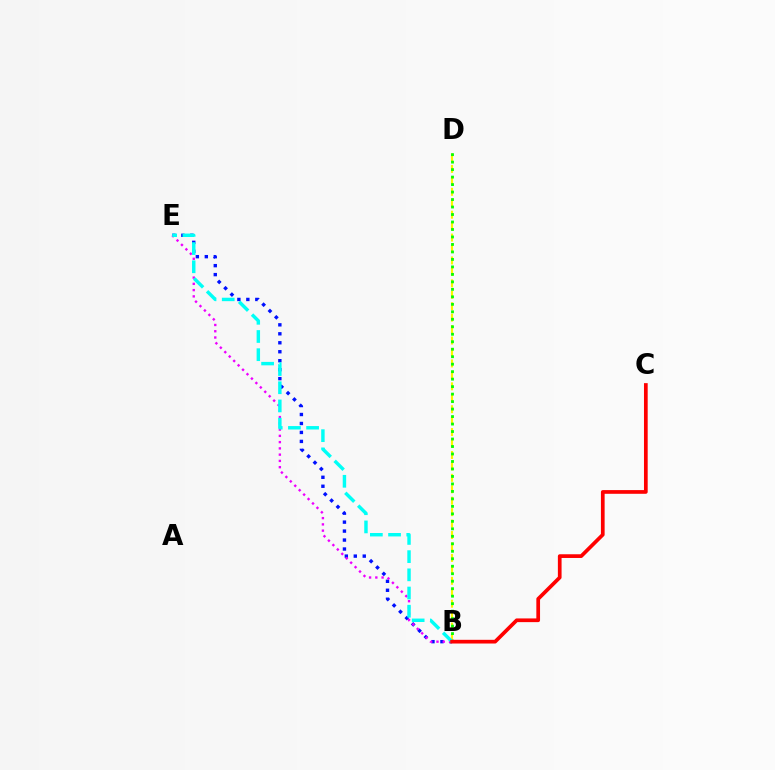{('B', 'D'): [{'color': '#fcf500', 'line_style': 'dashed', 'thickness': 1.55}, {'color': '#08ff00', 'line_style': 'dotted', 'thickness': 2.03}], ('B', 'E'): [{'color': '#0010ff', 'line_style': 'dotted', 'thickness': 2.44}, {'color': '#ee00ff', 'line_style': 'dotted', 'thickness': 1.7}, {'color': '#00fff6', 'line_style': 'dashed', 'thickness': 2.47}], ('B', 'C'): [{'color': '#ff0000', 'line_style': 'solid', 'thickness': 2.67}]}